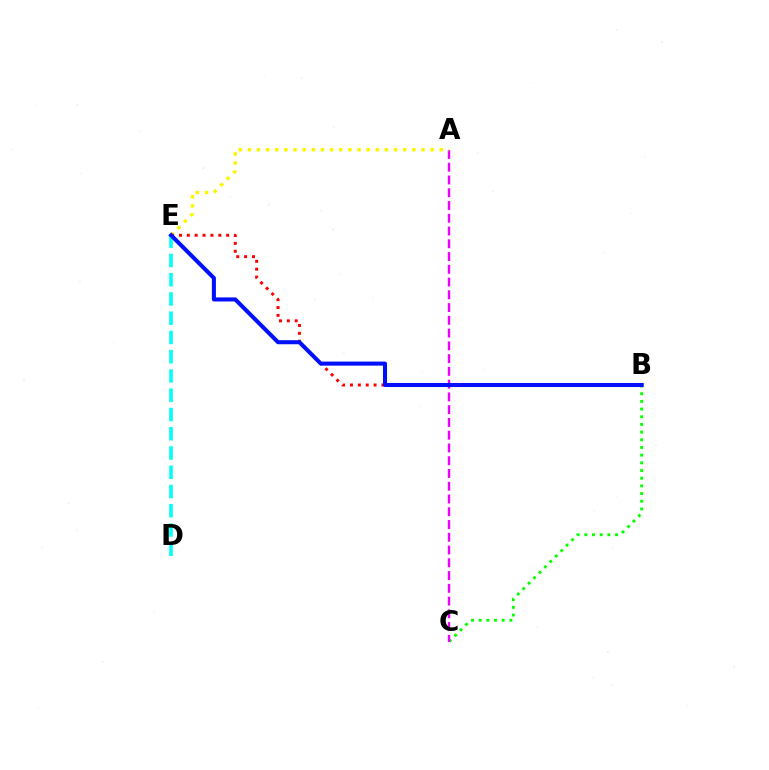{('D', 'E'): [{'color': '#00fff6', 'line_style': 'dashed', 'thickness': 2.62}], ('B', 'C'): [{'color': '#08ff00', 'line_style': 'dotted', 'thickness': 2.09}], ('A', 'C'): [{'color': '#ee00ff', 'line_style': 'dashed', 'thickness': 1.73}], ('A', 'E'): [{'color': '#fcf500', 'line_style': 'dotted', 'thickness': 2.48}], ('B', 'E'): [{'color': '#ff0000', 'line_style': 'dotted', 'thickness': 2.14}, {'color': '#0010ff', 'line_style': 'solid', 'thickness': 2.92}]}